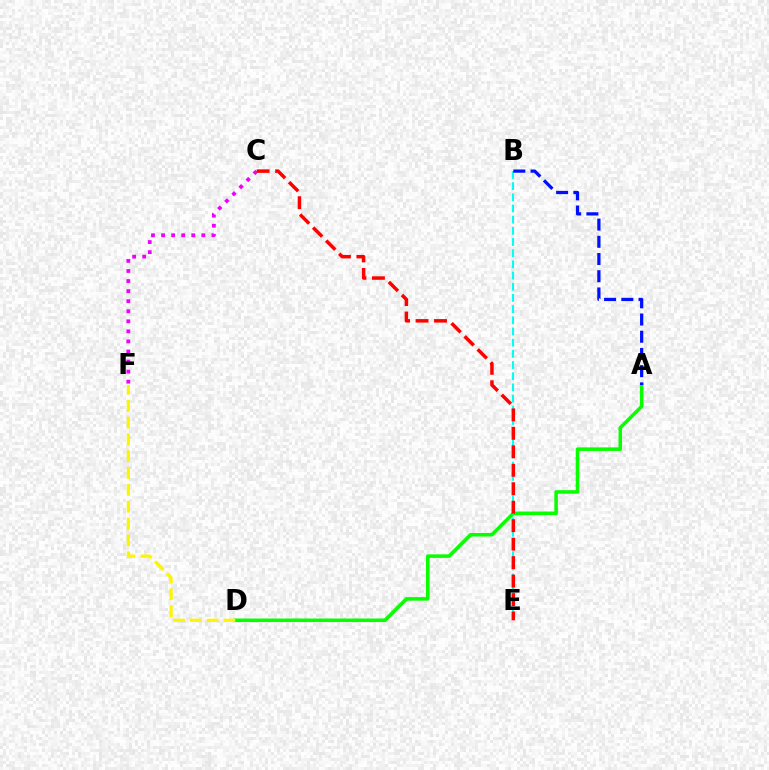{('A', 'D'): [{'color': '#08ff00', 'line_style': 'solid', 'thickness': 2.55}], ('B', 'E'): [{'color': '#00fff6', 'line_style': 'dashed', 'thickness': 1.52}], ('A', 'B'): [{'color': '#0010ff', 'line_style': 'dashed', 'thickness': 2.34}], ('C', 'F'): [{'color': '#ee00ff', 'line_style': 'dotted', 'thickness': 2.73}], ('D', 'F'): [{'color': '#fcf500', 'line_style': 'dashed', 'thickness': 2.29}], ('C', 'E'): [{'color': '#ff0000', 'line_style': 'dashed', 'thickness': 2.51}]}